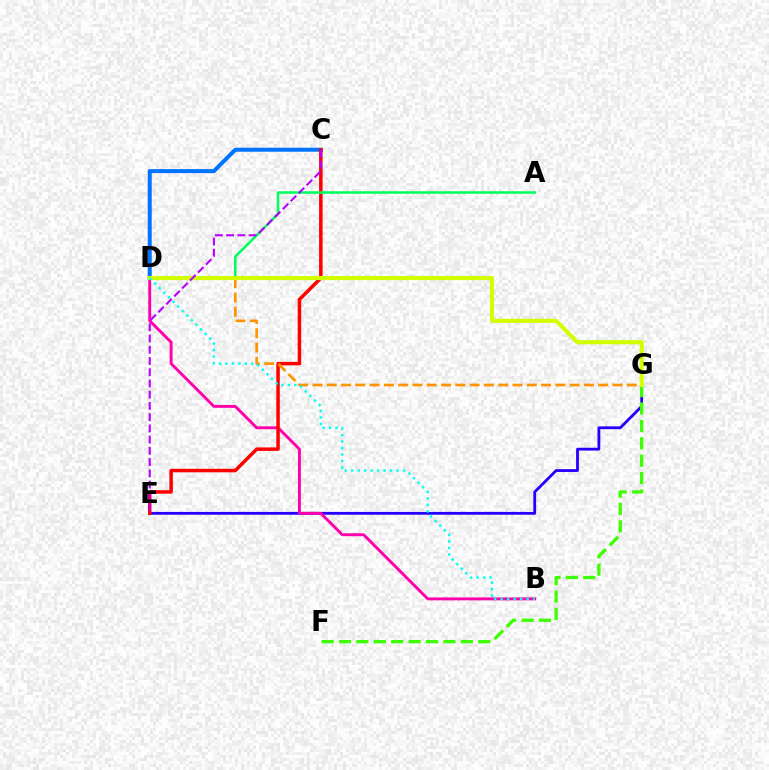{('E', 'G'): [{'color': '#2500ff', 'line_style': 'solid', 'thickness': 2.02}], ('C', 'D'): [{'color': '#0074ff', 'line_style': 'solid', 'thickness': 2.88}], ('B', 'D'): [{'color': '#ff00ac', 'line_style': 'solid', 'thickness': 2.09}, {'color': '#00fff6', 'line_style': 'dotted', 'thickness': 1.76}], ('C', 'E'): [{'color': '#ff0000', 'line_style': 'solid', 'thickness': 2.51}, {'color': '#b900ff', 'line_style': 'dashed', 'thickness': 1.53}], ('F', 'G'): [{'color': '#3dff00', 'line_style': 'dashed', 'thickness': 2.36}], ('A', 'D'): [{'color': '#00ff5c', 'line_style': 'solid', 'thickness': 1.83}], ('D', 'G'): [{'color': '#ff9400', 'line_style': 'dashed', 'thickness': 1.94}, {'color': '#d1ff00', 'line_style': 'solid', 'thickness': 2.94}]}